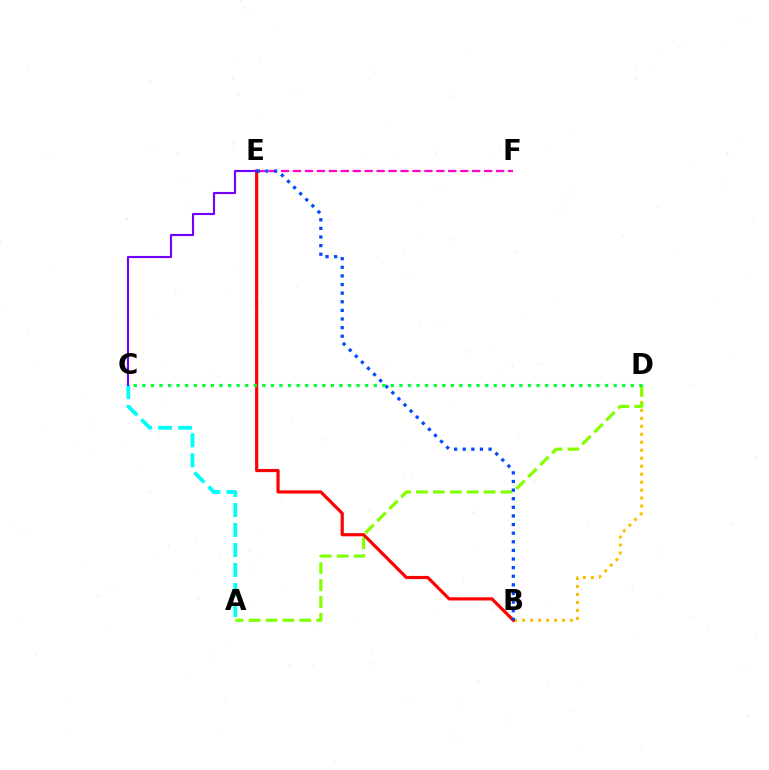{('B', 'D'): [{'color': '#ffbd00', 'line_style': 'dotted', 'thickness': 2.17}], ('A', 'D'): [{'color': '#84ff00', 'line_style': 'dashed', 'thickness': 2.3}], ('A', 'C'): [{'color': '#00fff6', 'line_style': 'dashed', 'thickness': 2.72}], ('E', 'F'): [{'color': '#ff00cf', 'line_style': 'dashed', 'thickness': 1.62}], ('B', 'E'): [{'color': '#ff0000', 'line_style': 'solid', 'thickness': 2.28}, {'color': '#004bff', 'line_style': 'dotted', 'thickness': 2.34}], ('C', 'E'): [{'color': '#7200ff', 'line_style': 'solid', 'thickness': 1.53}], ('C', 'D'): [{'color': '#00ff39', 'line_style': 'dotted', 'thickness': 2.33}]}